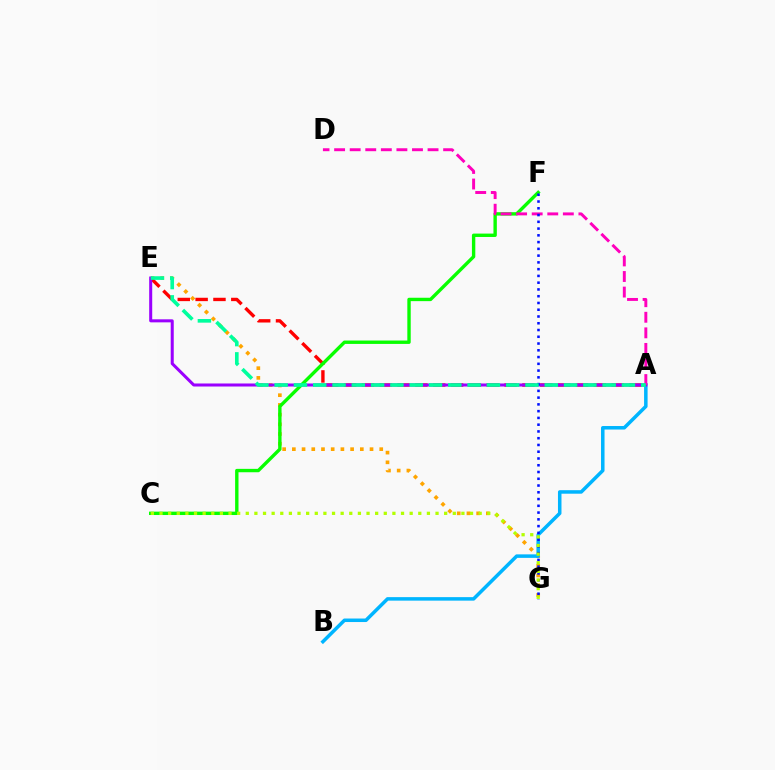{('E', 'G'): [{'color': '#ffa500', 'line_style': 'dotted', 'thickness': 2.64}], ('A', 'E'): [{'color': '#ff0000', 'line_style': 'dashed', 'thickness': 2.42}, {'color': '#9b00ff', 'line_style': 'solid', 'thickness': 2.18}, {'color': '#00ff9d', 'line_style': 'dashed', 'thickness': 2.62}], ('A', 'B'): [{'color': '#00b5ff', 'line_style': 'solid', 'thickness': 2.53}], ('C', 'F'): [{'color': '#08ff00', 'line_style': 'solid', 'thickness': 2.44}], ('A', 'D'): [{'color': '#ff00bd', 'line_style': 'dashed', 'thickness': 2.12}], ('F', 'G'): [{'color': '#0010ff', 'line_style': 'dotted', 'thickness': 1.84}], ('C', 'G'): [{'color': '#b3ff00', 'line_style': 'dotted', 'thickness': 2.34}]}